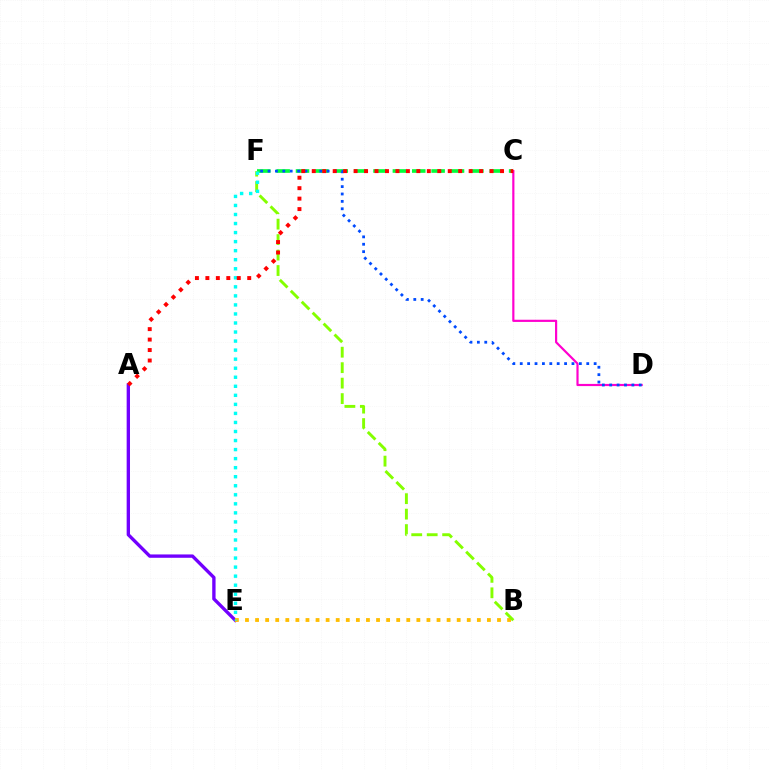{('A', 'E'): [{'color': '#7200ff', 'line_style': 'solid', 'thickness': 2.41}], ('C', 'F'): [{'color': '#00ff39', 'line_style': 'dashed', 'thickness': 2.63}], ('C', 'D'): [{'color': '#ff00cf', 'line_style': 'solid', 'thickness': 1.57}], ('D', 'F'): [{'color': '#004bff', 'line_style': 'dotted', 'thickness': 2.01}], ('B', 'E'): [{'color': '#ffbd00', 'line_style': 'dotted', 'thickness': 2.74}], ('B', 'F'): [{'color': '#84ff00', 'line_style': 'dashed', 'thickness': 2.1}], ('E', 'F'): [{'color': '#00fff6', 'line_style': 'dotted', 'thickness': 2.46}], ('A', 'C'): [{'color': '#ff0000', 'line_style': 'dotted', 'thickness': 2.84}]}